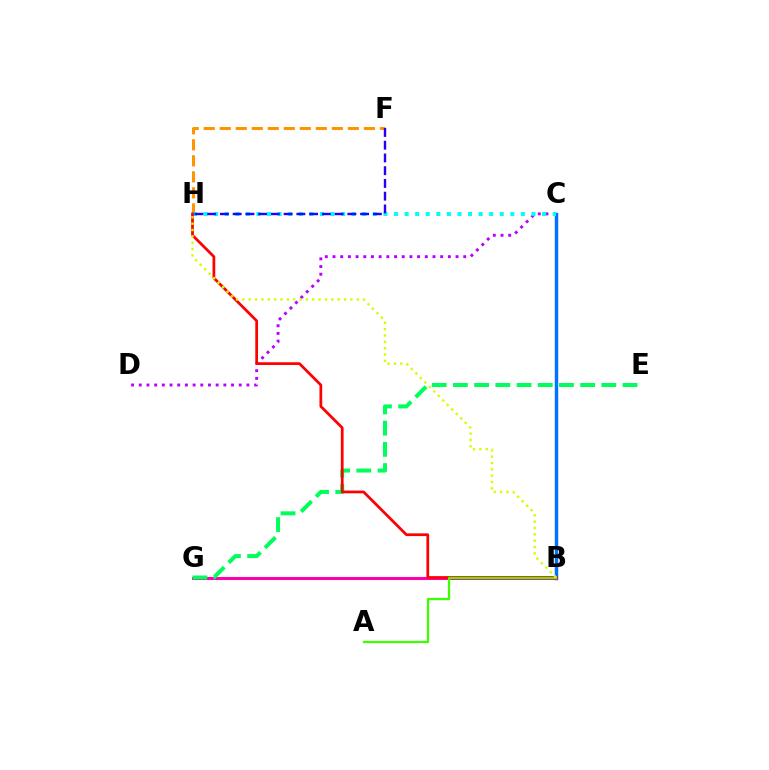{('C', 'D'): [{'color': '#b900ff', 'line_style': 'dotted', 'thickness': 2.09}], ('F', 'H'): [{'color': '#ff9400', 'line_style': 'dashed', 'thickness': 2.18}, {'color': '#2500ff', 'line_style': 'dashed', 'thickness': 1.73}], ('B', 'C'): [{'color': '#0074ff', 'line_style': 'solid', 'thickness': 2.48}], ('B', 'G'): [{'color': '#ff00ac', 'line_style': 'solid', 'thickness': 2.19}], ('E', 'G'): [{'color': '#00ff5c', 'line_style': 'dashed', 'thickness': 2.88}], ('C', 'H'): [{'color': '#00fff6', 'line_style': 'dotted', 'thickness': 2.87}], ('B', 'H'): [{'color': '#ff0000', 'line_style': 'solid', 'thickness': 1.98}, {'color': '#d1ff00', 'line_style': 'dotted', 'thickness': 1.73}], ('A', 'B'): [{'color': '#3dff00', 'line_style': 'solid', 'thickness': 1.62}]}